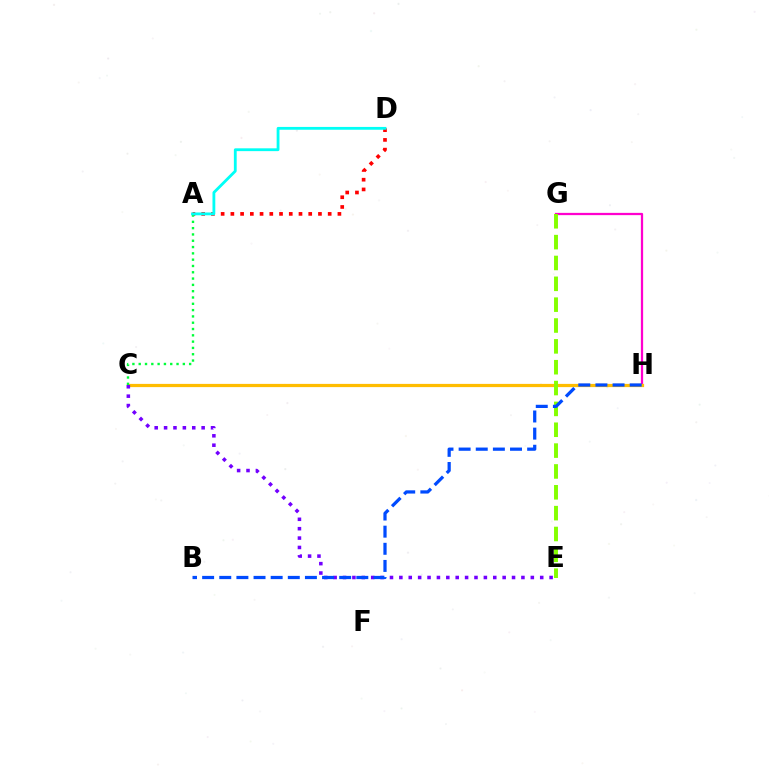{('A', 'D'): [{'color': '#ff0000', 'line_style': 'dotted', 'thickness': 2.64}, {'color': '#00fff6', 'line_style': 'solid', 'thickness': 2.03}], ('G', 'H'): [{'color': '#ff00cf', 'line_style': 'solid', 'thickness': 1.62}], ('C', 'H'): [{'color': '#ffbd00', 'line_style': 'solid', 'thickness': 2.32}], ('E', 'G'): [{'color': '#84ff00', 'line_style': 'dashed', 'thickness': 2.83}], ('C', 'E'): [{'color': '#7200ff', 'line_style': 'dotted', 'thickness': 2.55}], ('A', 'C'): [{'color': '#00ff39', 'line_style': 'dotted', 'thickness': 1.71}], ('B', 'H'): [{'color': '#004bff', 'line_style': 'dashed', 'thickness': 2.33}]}